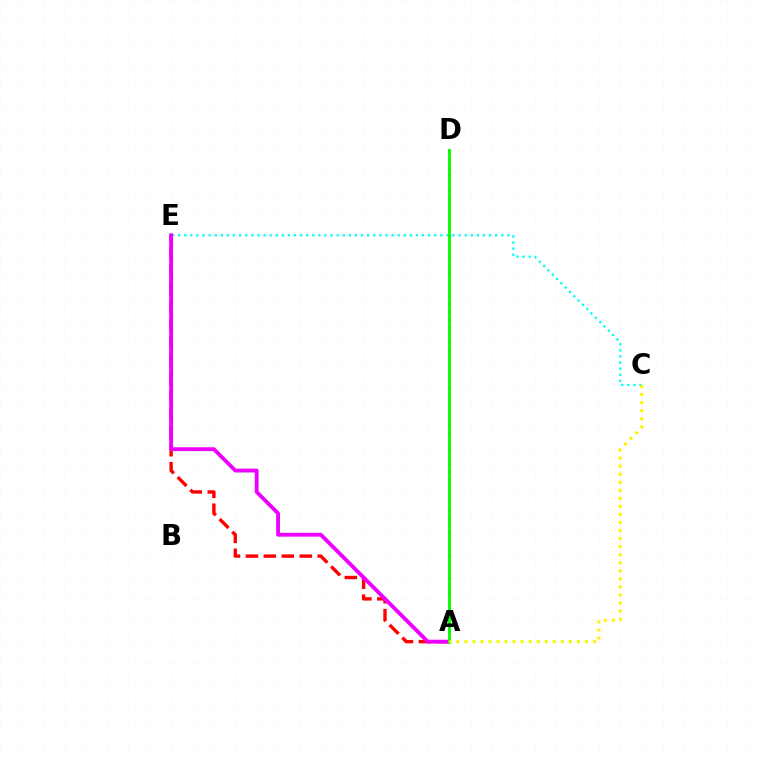{('C', 'E'): [{'color': '#00fff6', 'line_style': 'dotted', 'thickness': 1.66}], ('A', 'E'): [{'color': '#ff0000', 'line_style': 'dashed', 'thickness': 2.44}, {'color': '#ee00ff', 'line_style': 'solid', 'thickness': 2.76}], ('A', 'D'): [{'color': '#0010ff', 'line_style': 'dotted', 'thickness': 2.07}, {'color': '#08ff00', 'line_style': 'solid', 'thickness': 2.1}], ('A', 'C'): [{'color': '#fcf500', 'line_style': 'dotted', 'thickness': 2.19}]}